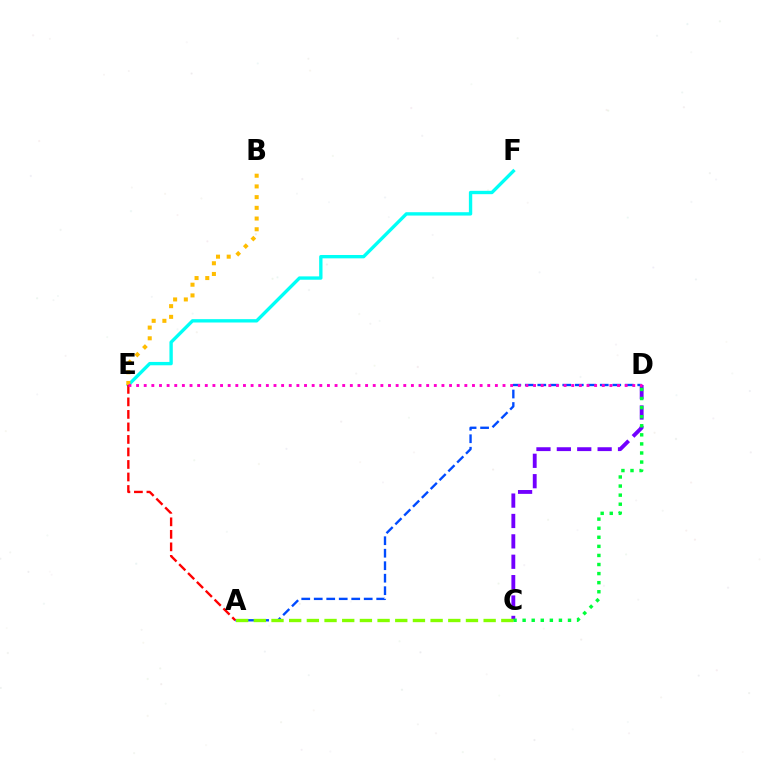{('A', 'D'): [{'color': '#004bff', 'line_style': 'dashed', 'thickness': 1.7}], ('E', 'F'): [{'color': '#00fff6', 'line_style': 'solid', 'thickness': 2.41}], ('B', 'E'): [{'color': '#ffbd00', 'line_style': 'dotted', 'thickness': 2.91}], ('C', 'D'): [{'color': '#7200ff', 'line_style': 'dashed', 'thickness': 2.77}, {'color': '#00ff39', 'line_style': 'dotted', 'thickness': 2.47}], ('A', 'E'): [{'color': '#ff0000', 'line_style': 'dashed', 'thickness': 1.7}], ('A', 'C'): [{'color': '#84ff00', 'line_style': 'dashed', 'thickness': 2.4}], ('D', 'E'): [{'color': '#ff00cf', 'line_style': 'dotted', 'thickness': 2.07}]}